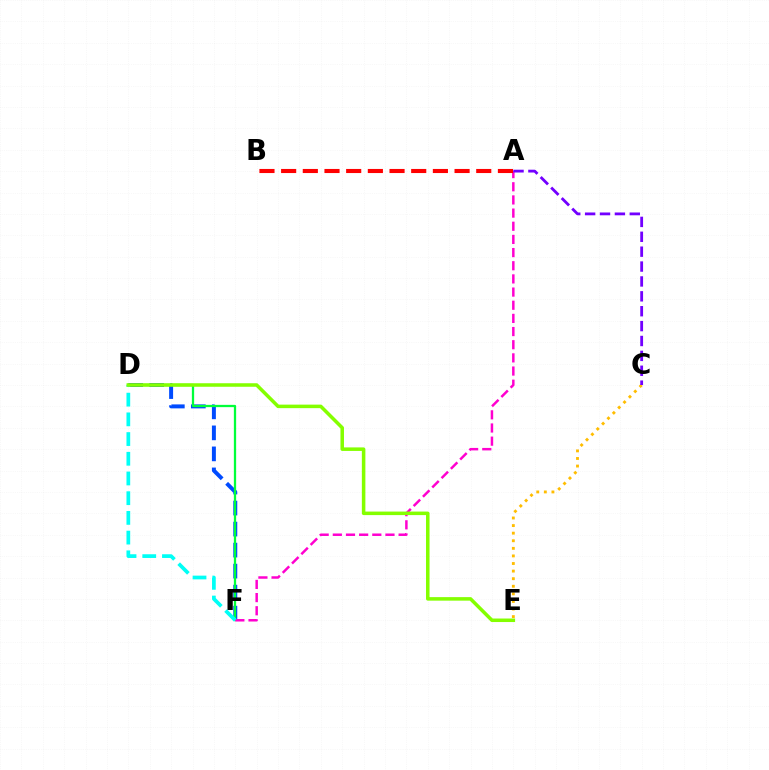{('D', 'F'): [{'color': '#004bff', 'line_style': 'dashed', 'thickness': 2.85}, {'color': '#00ff39', 'line_style': 'solid', 'thickness': 1.64}, {'color': '#00fff6', 'line_style': 'dashed', 'thickness': 2.68}], ('A', 'F'): [{'color': '#ff00cf', 'line_style': 'dashed', 'thickness': 1.79}], ('A', 'B'): [{'color': '#ff0000', 'line_style': 'dashed', 'thickness': 2.95}], ('C', 'E'): [{'color': '#ffbd00', 'line_style': 'dotted', 'thickness': 2.06}], ('A', 'C'): [{'color': '#7200ff', 'line_style': 'dashed', 'thickness': 2.02}], ('D', 'E'): [{'color': '#84ff00', 'line_style': 'solid', 'thickness': 2.54}]}